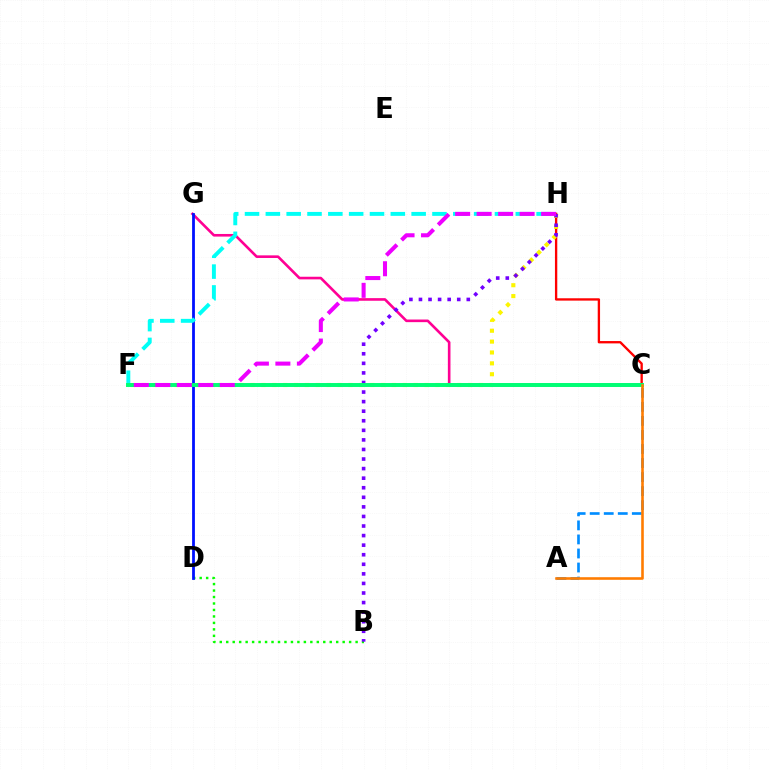{('C', 'H'): [{'color': '#ff0000', 'line_style': 'solid', 'thickness': 1.69}], ('A', 'C'): [{'color': '#008cff', 'line_style': 'dashed', 'thickness': 1.91}, {'color': '#ff7c00', 'line_style': 'solid', 'thickness': 1.87}], ('B', 'D'): [{'color': '#08ff00', 'line_style': 'dotted', 'thickness': 1.76}], ('C', 'F'): [{'color': '#84ff00', 'line_style': 'solid', 'thickness': 1.52}, {'color': '#00ff74', 'line_style': 'solid', 'thickness': 2.84}], ('F', 'H'): [{'color': '#fcf500', 'line_style': 'dotted', 'thickness': 2.95}, {'color': '#00fff6', 'line_style': 'dashed', 'thickness': 2.83}, {'color': '#ee00ff', 'line_style': 'dashed', 'thickness': 2.92}], ('C', 'G'): [{'color': '#ff0094', 'line_style': 'solid', 'thickness': 1.89}], ('B', 'H'): [{'color': '#7200ff', 'line_style': 'dotted', 'thickness': 2.6}], ('D', 'G'): [{'color': '#0010ff', 'line_style': 'solid', 'thickness': 2.01}]}